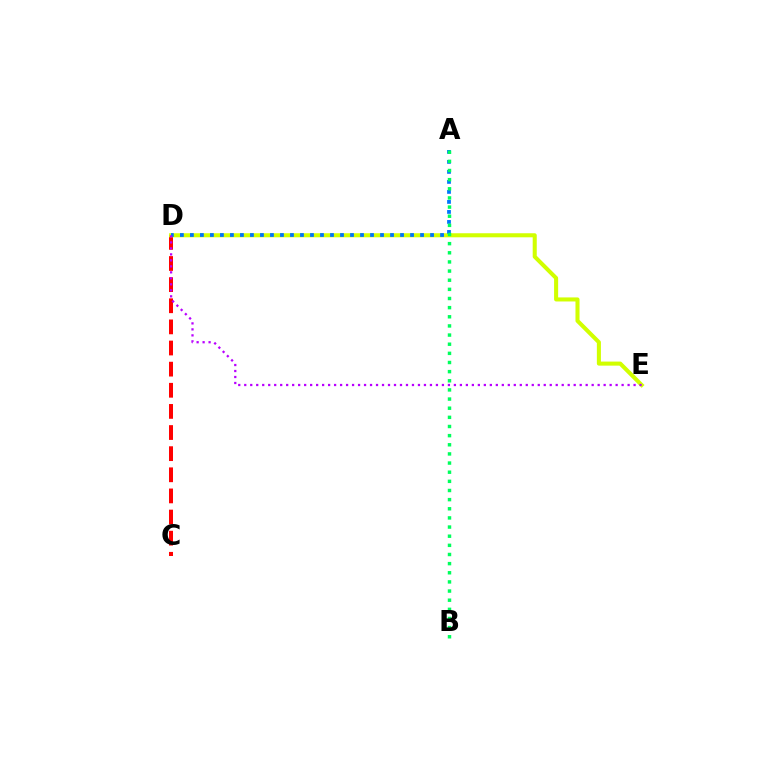{('C', 'D'): [{'color': '#ff0000', 'line_style': 'dashed', 'thickness': 2.87}], ('D', 'E'): [{'color': '#d1ff00', 'line_style': 'solid', 'thickness': 2.92}, {'color': '#b900ff', 'line_style': 'dotted', 'thickness': 1.63}], ('A', 'D'): [{'color': '#0074ff', 'line_style': 'dotted', 'thickness': 2.72}], ('A', 'B'): [{'color': '#00ff5c', 'line_style': 'dotted', 'thickness': 2.48}]}